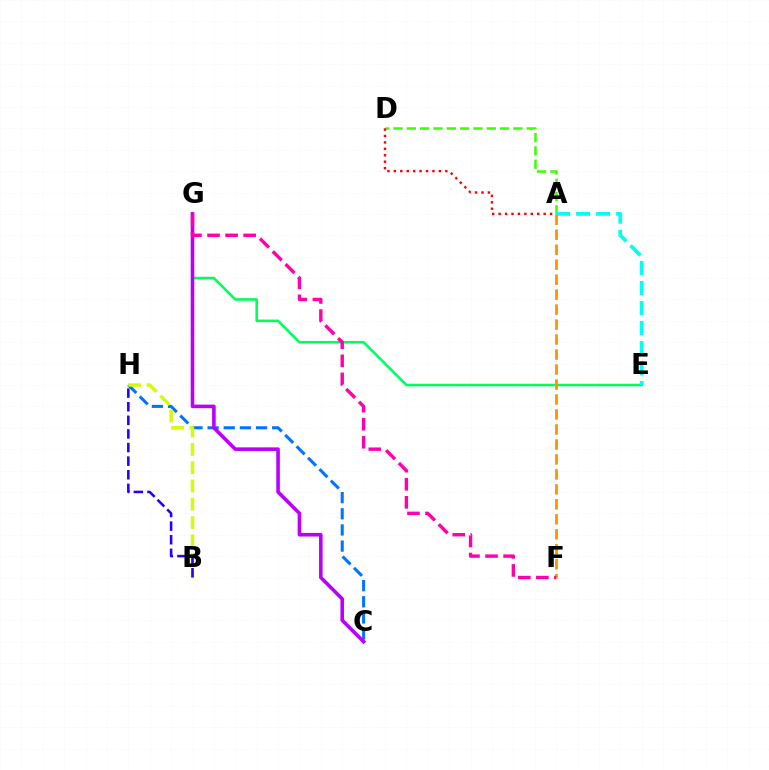{('E', 'G'): [{'color': '#00ff5c', 'line_style': 'solid', 'thickness': 1.85}], ('C', 'H'): [{'color': '#0074ff', 'line_style': 'dashed', 'thickness': 2.19}], ('B', 'H'): [{'color': '#d1ff00', 'line_style': 'dashed', 'thickness': 2.48}, {'color': '#2500ff', 'line_style': 'dashed', 'thickness': 1.85}], ('A', 'D'): [{'color': '#3dff00', 'line_style': 'dashed', 'thickness': 1.81}, {'color': '#ff0000', 'line_style': 'dotted', 'thickness': 1.75}], ('C', 'G'): [{'color': '#b900ff', 'line_style': 'solid', 'thickness': 2.59}], ('A', 'E'): [{'color': '#00fff6', 'line_style': 'dashed', 'thickness': 2.72}], ('A', 'F'): [{'color': '#ff9400', 'line_style': 'dashed', 'thickness': 2.04}], ('F', 'G'): [{'color': '#ff00ac', 'line_style': 'dashed', 'thickness': 2.45}]}